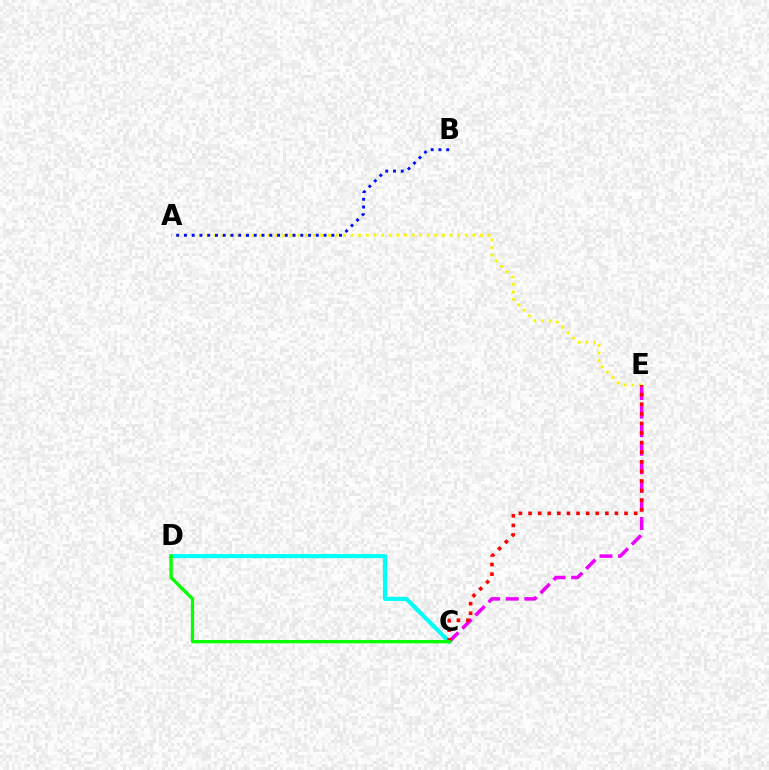{('C', 'D'): [{'color': '#00fff6', 'line_style': 'solid', 'thickness': 2.98}, {'color': '#08ff00', 'line_style': 'solid', 'thickness': 2.37}], ('C', 'E'): [{'color': '#ee00ff', 'line_style': 'dashed', 'thickness': 2.52}, {'color': '#ff0000', 'line_style': 'dotted', 'thickness': 2.61}], ('A', 'E'): [{'color': '#fcf500', 'line_style': 'dotted', 'thickness': 2.07}], ('A', 'B'): [{'color': '#0010ff', 'line_style': 'dotted', 'thickness': 2.11}]}